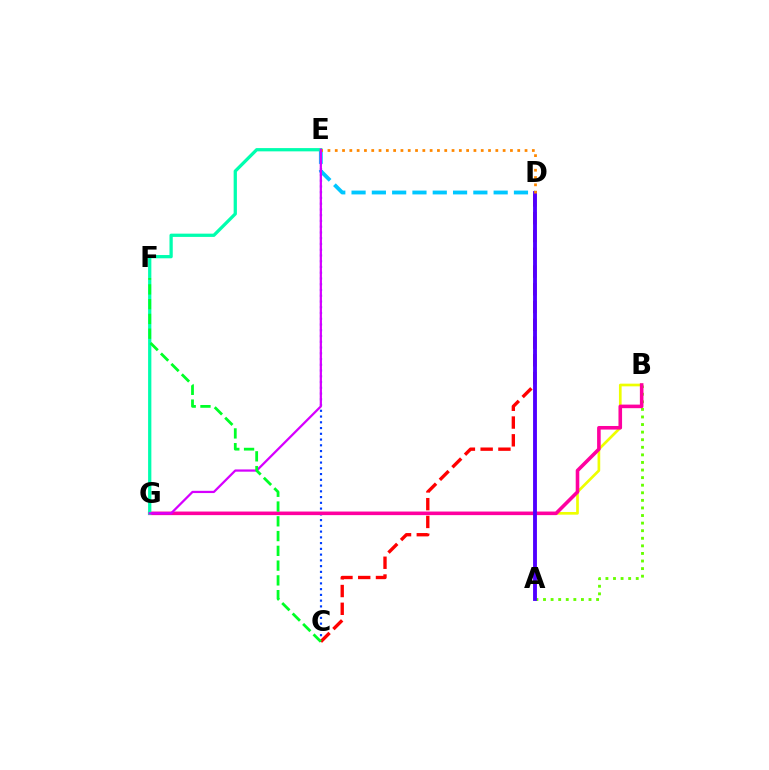{('A', 'B'): [{'color': '#66ff00', 'line_style': 'dotted', 'thickness': 2.06}], ('C', 'E'): [{'color': '#003fff', 'line_style': 'dotted', 'thickness': 1.56}], ('D', 'E'): [{'color': '#00c7ff', 'line_style': 'dashed', 'thickness': 2.76}, {'color': '#ff8800', 'line_style': 'dotted', 'thickness': 1.98}], ('B', 'G'): [{'color': '#eeff00', 'line_style': 'solid', 'thickness': 1.93}, {'color': '#ff00a0', 'line_style': 'solid', 'thickness': 2.58}], ('C', 'D'): [{'color': '#ff0000', 'line_style': 'dashed', 'thickness': 2.41}], ('A', 'D'): [{'color': '#4f00ff', 'line_style': 'solid', 'thickness': 2.78}], ('E', 'G'): [{'color': '#00ffaf', 'line_style': 'solid', 'thickness': 2.35}, {'color': '#d600ff', 'line_style': 'solid', 'thickness': 1.62}], ('C', 'F'): [{'color': '#00ff27', 'line_style': 'dashed', 'thickness': 2.01}]}